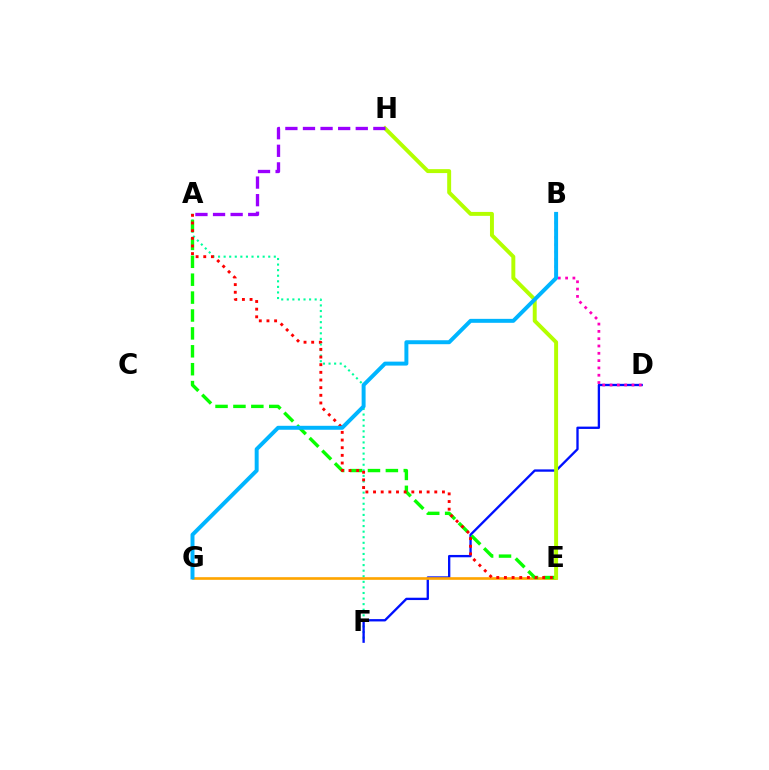{('A', 'F'): [{'color': '#00ff9d', 'line_style': 'dotted', 'thickness': 1.51}], ('D', 'F'): [{'color': '#0010ff', 'line_style': 'solid', 'thickness': 1.68}], ('E', 'G'): [{'color': '#ffa500', 'line_style': 'solid', 'thickness': 1.91}], ('A', 'E'): [{'color': '#08ff00', 'line_style': 'dashed', 'thickness': 2.43}, {'color': '#ff0000', 'line_style': 'dotted', 'thickness': 2.08}], ('B', 'D'): [{'color': '#ff00bd', 'line_style': 'dotted', 'thickness': 1.99}], ('E', 'H'): [{'color': '#b3ff00', 'line_style': 'solid', 'thickness': 2.84}], ('A', 'H'): [{'color': '#9b00ff', 'line_style': 'dashed', 'thickness': 2.39}], ('B', 'G'): [{'color': '#00b5ff', 'line_style': 'solid', 'thickness': 2.85}]}